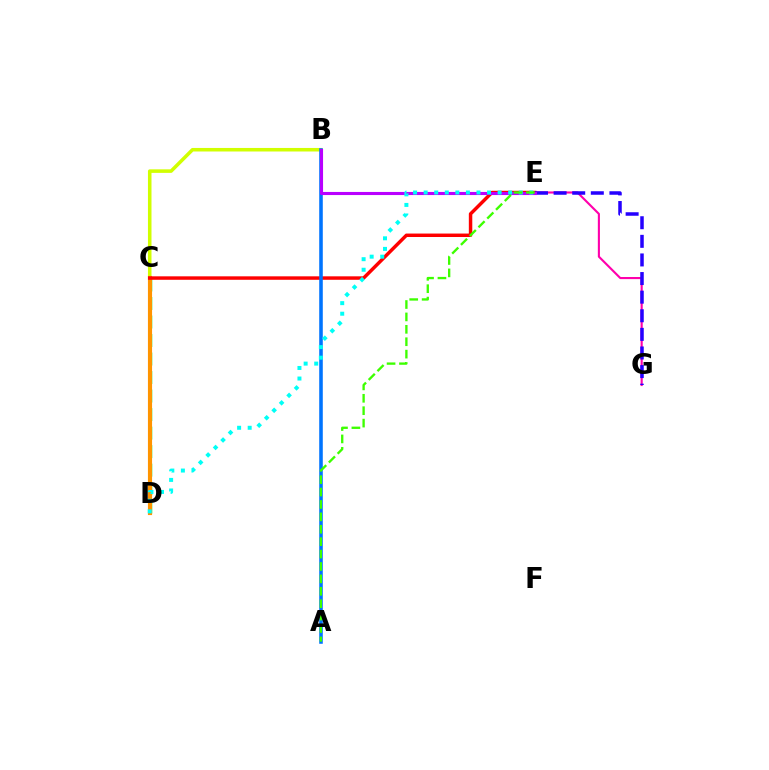{('B', 'C'): [{'color': '#d1ff00', 'line_style': 'solid', 'thickness': 2.55}], ('E', 'G'): [{'color': '#ff00ac', 'line_style': 'solid', 'thickness': 1.52}, {'color': '#2500ff', 'line_style': 'dashed', 'thickness': 2.53}], ('C', 'D'): [{'color': '#00ff5c', 'line_style': 'dashed', 'thickness': 2.52}, {'color': '#ff9400', 'line_style': 'solid', 'thickness': 2.98}], ('C', 'E'): [{'color': '#ff0000', 'line_style': 'solid', 'thickness': 2.49}], ('A', 'B'): [{'color': '#0074ff', 'line_style': 'solid', 'thickness': 2.57}], ('B', 'E'): [{'color': '#b900ff', 'line_style': 'solid', 'thickness': 2.23}], ('D', 'E'): [{'color': '#00fff6', 'line_style': 'dotted', 'thickness': 2.87}], ('A', 'E'): [{'color': '#3dff00', 'line_style': 'dashed', 'thickness': 1.68}]}